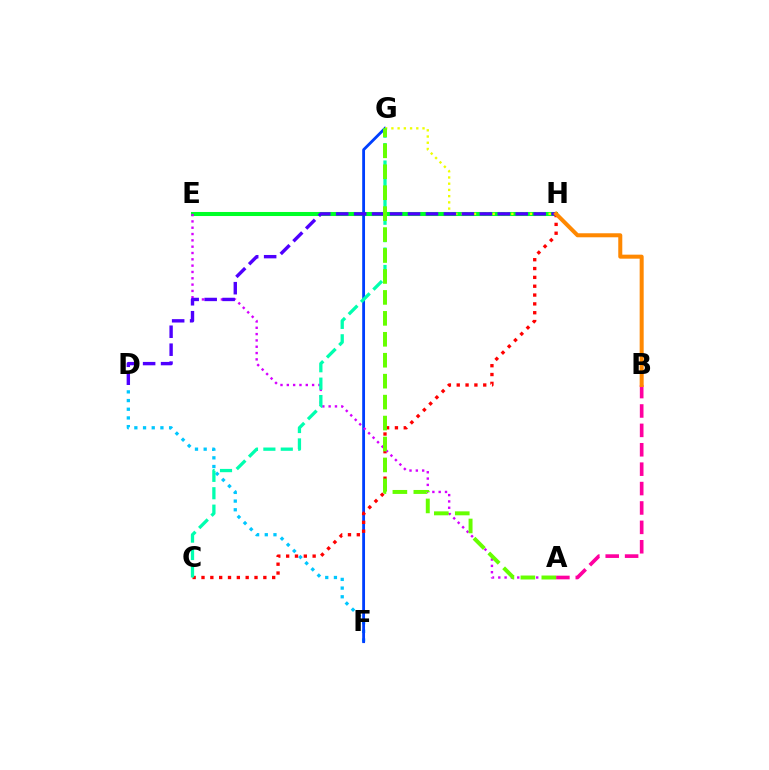{('E', 'H'): [{'color': '#00ff27', 'line_style': 'solid', 'thickness': 2.92}], ('D', 'F'): [{'color': '#00c7ff', 'line_style': 'dotted', 'thickness': 2.36}], ('F', 'G'): [{'color': '#003fff', 'line_style': 'solid', 'thickness': 2.03}], ('C', 'H'): [{'color': '#ff0000', 'line_style': 'dotted', 'thickness': 2.4}], ('A', 'E'): [{'color': '#d600ff', 'line_style': 'dotted', 'thickness': 1.72}], ('G', 'H'): [{'color': '#eeff00', 'line_style': 'dotted', 'thickness': 1.69}], ('D', 'H'): [{'color': '#4f00ff', 'line_style': 'dashed', 'thickness': 2.44}], ('A', 'B'): [{'color': '#ff00a0', 'line_style': 'dashed', 'thickness': 2.64}], ('C', 'G'): [{'color': '#00ffaf', 'line_style': 'dashed', 'thickness': 2.36}], ('A', 'G'): [{'color': '#66ff00', 'line_style': 'dashed', 'thickness': 2.84}], ('B', 'H'): [{'color': '#ff8800', 'line_style': 'solid', 'thickness': 2.89}]}